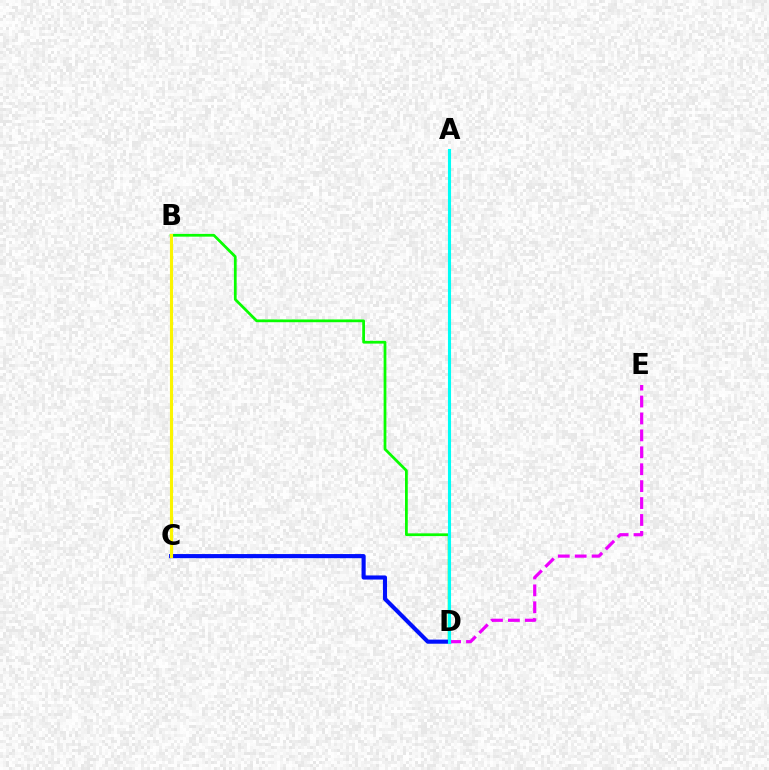{('A', 'D'): [{'color': '#ff0000', 'line_style': 'solid', 'thickness': 2.06}, {'color': '#00fff6', 'line_style': 'solid', 'thickness': 2.23}], ('B', 'D'): [{'color': '#08ff00', 'line_style': 'solid', 'thickness': 1.98}], ('C', 'D'): [{'color': '#0010ff', 'line_style': 'solid', 'thickness': 2.97}], ('D', 'E'): [{'color': '#ee00ff', 'line_style': 'dashed', 'thickness': 2.3}], ('B', 'C'): [{'color': '#fcf500', 'line_style': 'solid', 'thickness': 2.23}]}